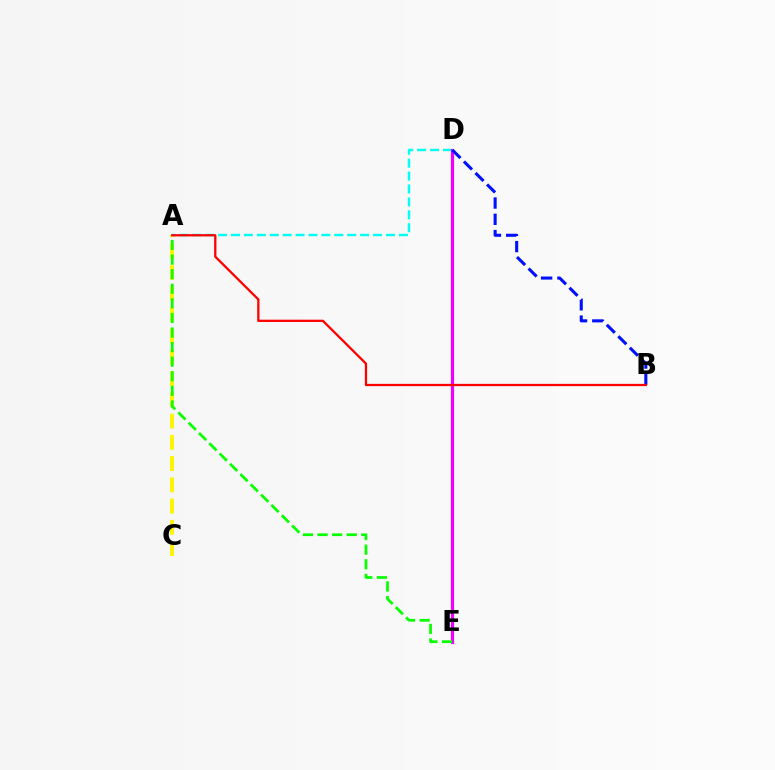{('A', 'D'): [{'color': '#00fff6', 'line_style': 'dashed', 'thickness': 1.75}], ('A', 'C'): [{'color': '#fcf500', 'line_style': 'dashed', 'thickness': 2.89}], ('D', 'E'): [{'color': '#ee00ff', 'line_style': 'solid', 'thickness': 2.28}], ('A', 'E'): [{'color': '#08ff00', 'line_style': 'dashed', 'thickness': 1.98}], ('B', 'D'): [{'color': '#0010ff', 'line_style': 'dashed', 'thickness': 2.21}], ('A', 'B'): [{'color': '#ff0000', 'line_style': 'solid', 'thickness': 1.64}]}